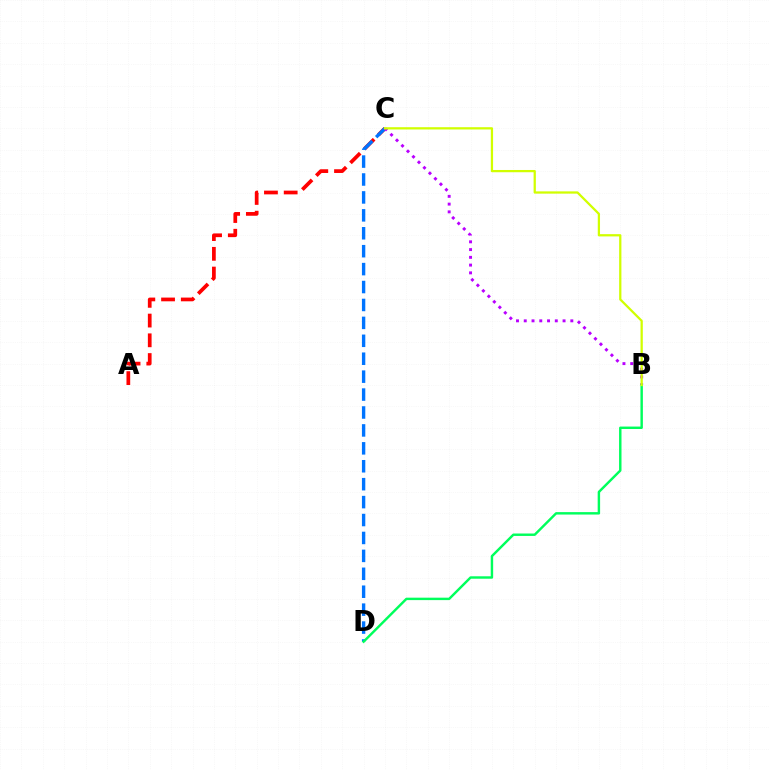{('A', 'C'): [{'color': '#ff0000', 'line_style': 'dashed', 'thickness': 2.68}], ('C', 'D'): [{'color': '#0074ff', 'line_style': 'dashed', 'thickness': 2.43}], ('B', 'C'): [{'color': '#b900ff', 'line_style': 'dotted', 'thickness': 2.11}, {'color': '#d1ff00', 'line_style': 'solid', 'thickness': 1.63}], ('B', 'D'): [{'color': '#00ff5c', 'line_style': 'solid', 'thickness': 1.75}]}